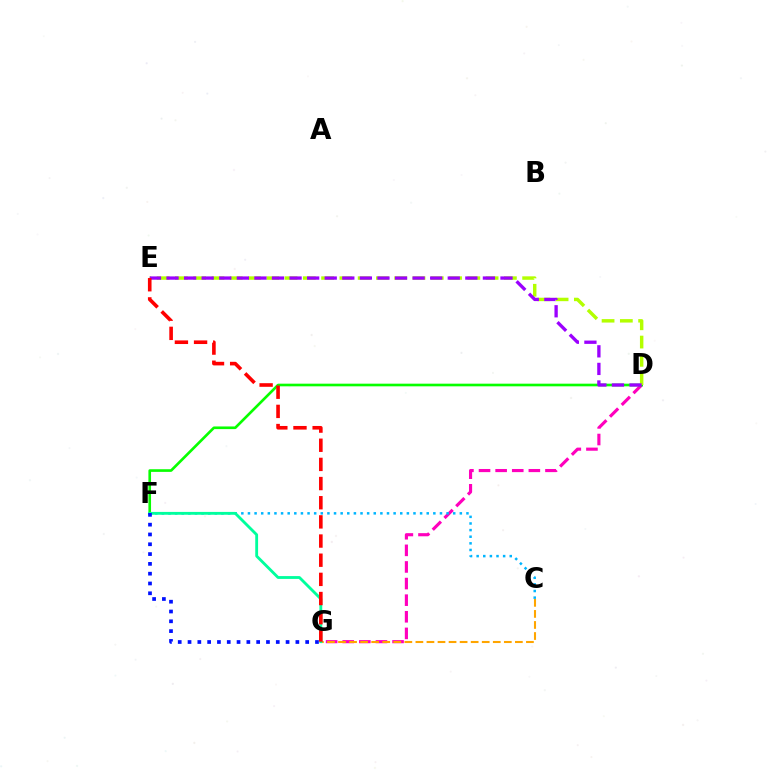{('D', 'G'): [{'color': '#ff00bd', 'line_style': 'dashed', 'thickness': 2.26}], ('D', 'F'): [{'color': '#08ff00', 'line_style': 'solid', 'thickness': 1.91}], ('D', 'E'): [{'color': '#b3ff00', 'line_style': 'dashed', 'thickness': 2.48}, {'color': '#9b00ff', 'line_style': 'dashed', 'thickness': 2.39}], ('C', 'G'): [{'color': '#ffa500', 'line_style': 'dashed', 'thickness': 1.5}], ('C', 'F'): [{'color': '#00b5ff', 'line_style': 'dotted', 'thickness': 1.8}], ('F', 'G'): [{'color': '#00ff9d', 'line_style': 'solid', 'thickness': 2.04}, {'color': '#0010ff', 'line_style': 'dotted', 'thickness': 2.66}], ('E', 'G'): [{'color': '#ff0000', 'line_style': 'dashed', 'thickness': 2.6}]}